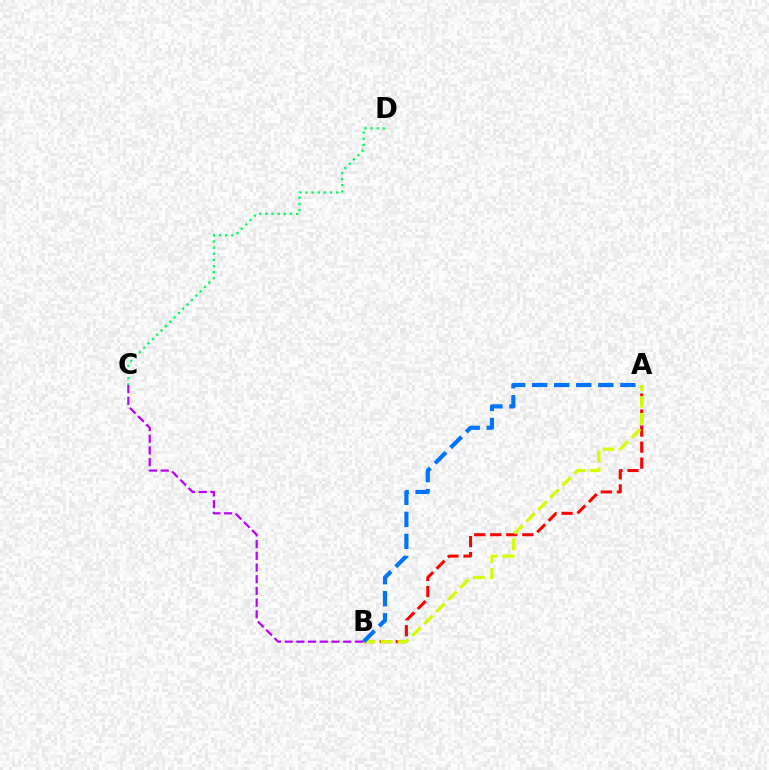{('B', 'C'): [{'color': '#b900ff', 'line_style': 'dashed', 'thickness': 1.59}], ('A', 'B'): [{'color': '#ff0000', 'line_style': 'dashed', 'thickness': 2.18}, {'color': '#d1ff00', 'line_style': 'dashed', 'thickness': 2.31}, {'color': '#0074ff', 'line_style': 'dashed', 'thickness': 3.0}], ('C', 'D'): [{'color': '#00ff5c', 'line_style': 'dotted', 'thickness': 1.67}]}